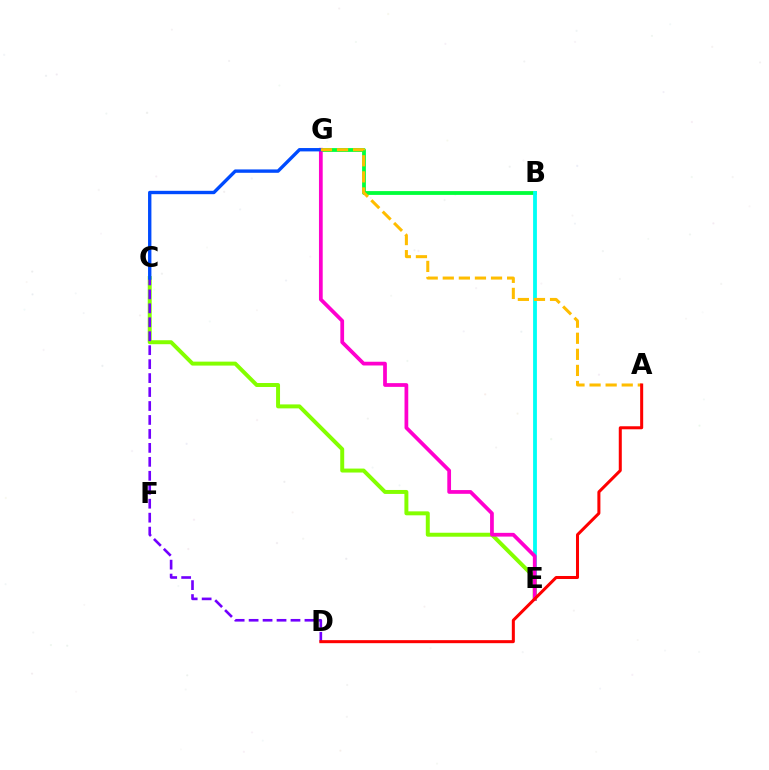{('B', 'G'): [{'color': '#00ff39', 'line_style': 'solid', 'thickness': 2.73}], ('B', 'E'): [{'color': '#00fff6', 'line_style': 'solid', 'thickness': 2.74}], ('C', 'E'): [{'color': '#84ff00', 'line_style': 'solid', 'thickness': 2.85}], ('E', 'G'): [{'color': '#ff00cf', 'line_style': 'solid', 'thickness': 2.69}], ('C', 'D'): [{'color': '#7200ff', 'line_style': 'dashed', 'thickness': 1.9}], ('C', 'G'): [{'color': '#004bff', 'line_style': 'solid', 'thickness': 2.43}], ('A', 'G'): [{'color': '#ffbd00', 'line_style': 'dashed', 'thickness': 2.18}], ('A', 'D'): [{'color': '#ff0000', 'line_style': 'solid', 'thickness': 2.18}]}